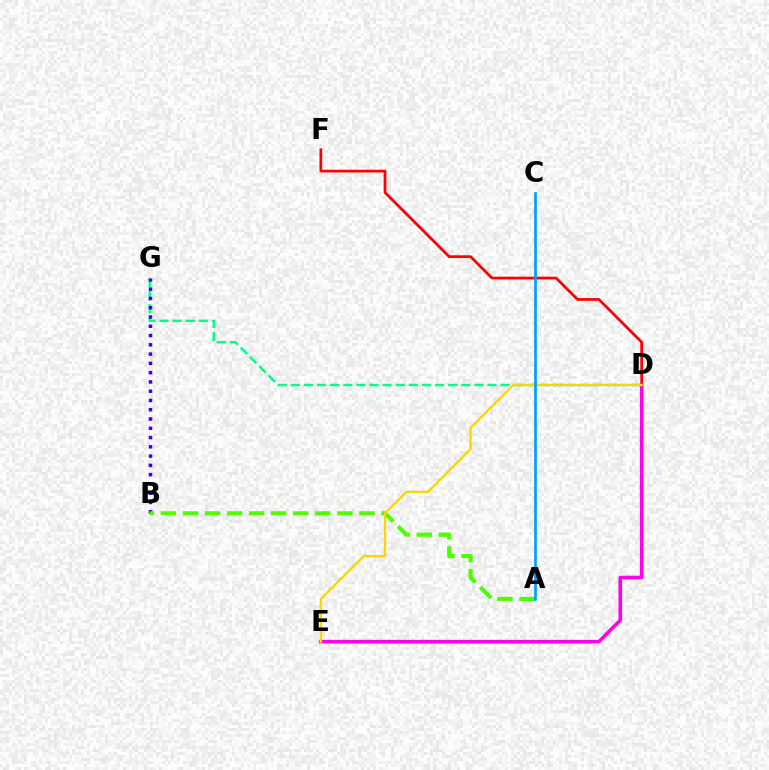{('D', 'F'): [{'color': '#ff0000', 'line_style': 'solid', 'thickness': 1.97}], ('D', 'E'): [{'color': '#ff00ed', 'line_style': 'solid', 'thickness': 2.58}, {'color': '#ffd500', 'line_style': 'solid', 'thickness': 1.66}], ('D', 'G'): [{'color': '#00ff86', 'line_style': 'dashed', 'thickness': 1.78}], ('B', 'G'): [{'color': '#3700ff', 'line_style': 'dotted', 'thickness': 2.52}], ('A', 'B'): [{'color': '#4fff00', 'line_style': 'dashed', 'thickness': 3.0}], ('A', 'C'): [{'color': '#009eff', 'line_style': 'solid', 'thickness': 1.93}]}